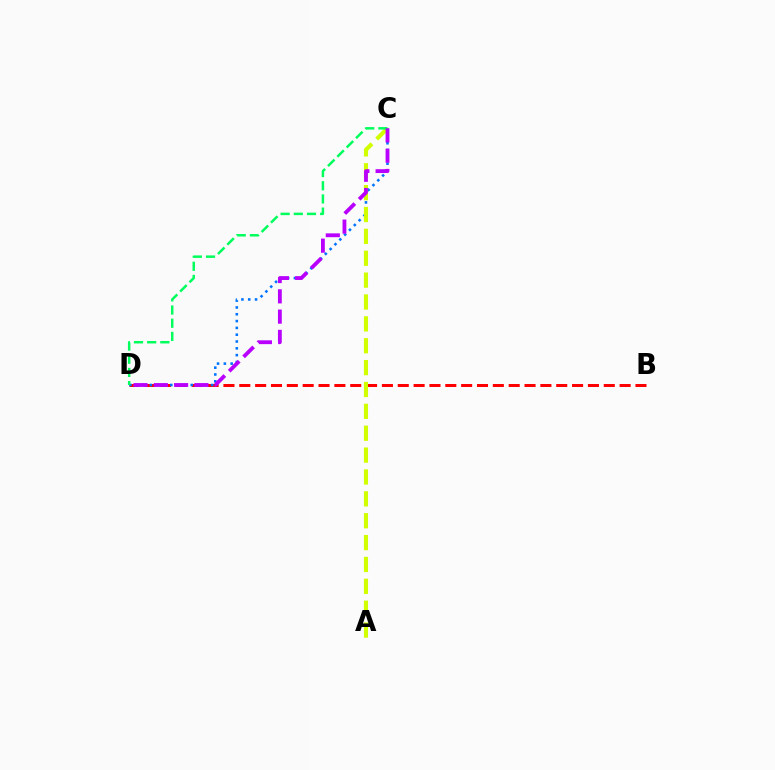{('B', 'D'): [{'color': '#ff0000', 'line_style': 'dashed', 'thickness': 2.15}], ('C', 'D'): [{'color': '#0074ff', 'line_style': 'dotted', 'thickness': 1.85}, {'color': '#00ff5c', 'line_style': 'dashed', 'thickness': 1.79}, {'color': '#b900ff', 'line_style': 'dashed', 'thickness': 2.76}], ('A', 'C'): [{'color': '#d1ff00', 'line_style': 'dashed', 'thickness': 2.97}]}